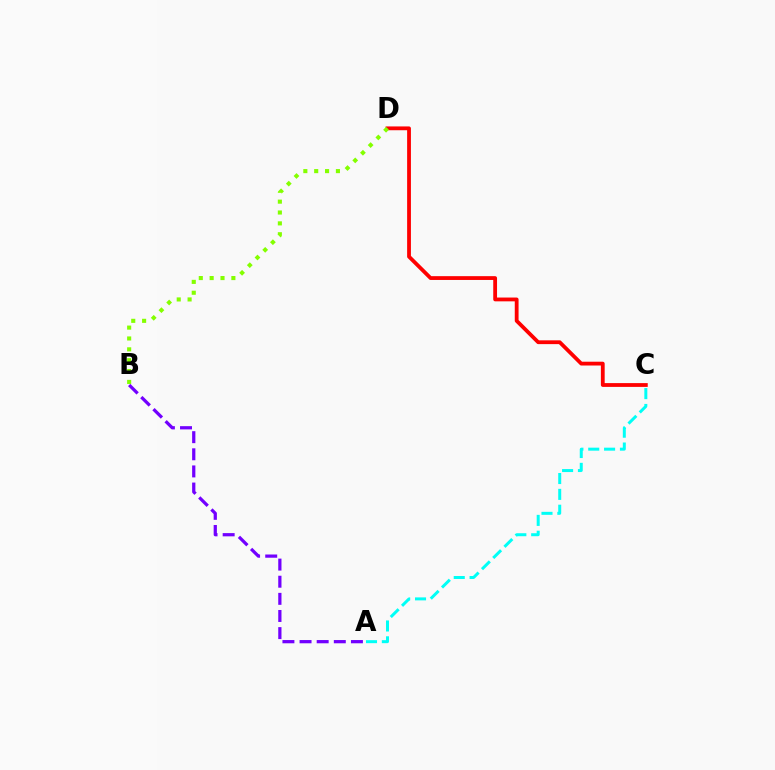{('C', 'D'): [{'color': '#ff0000', 'line_style': 'solid', 'thickness': 2.74}], ('A', 'B'): [{'color': '#7200ff', 'line_style': 'dashed', 'thickness': 2.33}], ('A', 'C'): [{'color': '#00fff6', 'line_style': 'dashed', 'thickness': 2.15}], ('B', 'D'): [{'color': '#84ff00', 'line_style': 'dotted', 'thickness': 2.95}]}